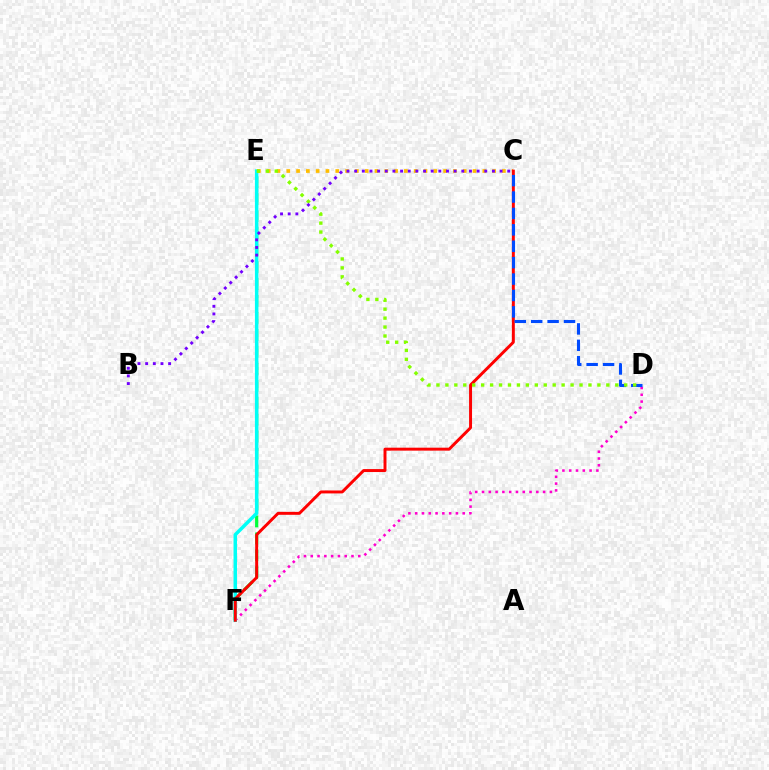{('D', 'F'): [{'color': '#ff00cf', 'line_style': 'dotted', 'thickness': 1.84}], ('E', 'F'): [{'color': '#00ff39', 'line_style': 'dashed', 'thickness': 2.3}, {'color': '#00fff6', 'line_style': 'solid', 'thickness': 2.52}], ('C', 'E'): [{'color': '#ffbd00', 'line_style': 'dotted', 'thickness': 2.66}], ('C', 'F'): [{'color': '#ff0000', 'line_style': 'solid', 'thickness': 2.13}], ('C', 'D'): [{'color': '#004bff', 'line_style': 'dashed', 'thickness': 2.23}], ('D', 'E'): [{'color': '#84ff00', 'line_style': 'dotted', 'thickness': 2.43}], ('B', 'C'): [{'color': '#7200ff', 'line_style': 'dotted', 'thickness': 2.08}]}